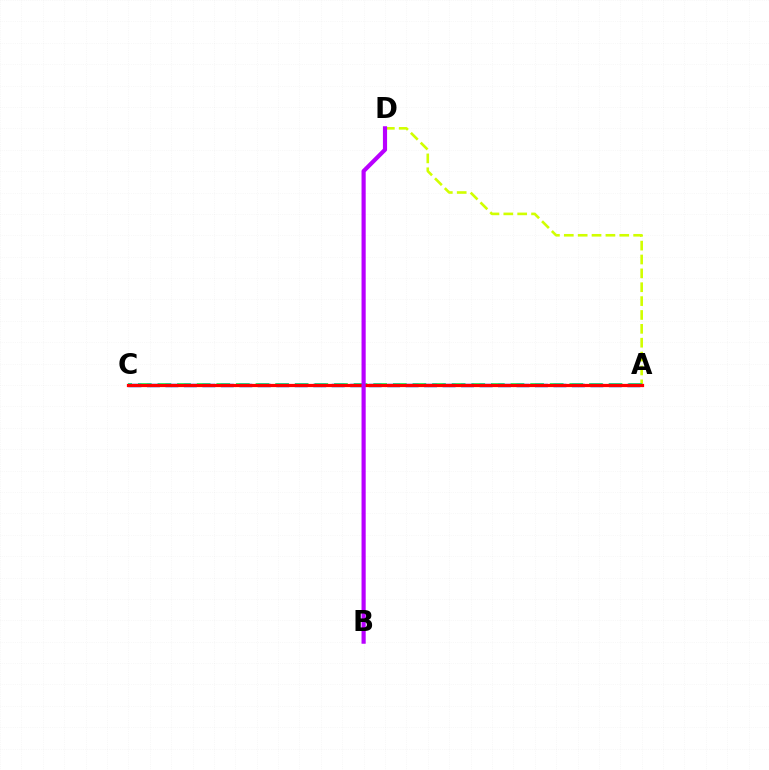{('A', 'D'): [{'color': '#d1ff00', 'line_style': 'dashed', 'thickness': 1.88}], ('A', 'C'): [{'color': '#00ff5c', 'line_style': 'dashed', 'thickness': 2.66}, {'color': '#0074ff', 'line_style': 'dashed', 'thickness': 2.51}, {'color': '#ff0000', 'line_style': 'solid', 'thickness': 2.33}], ('B', 'D'): [{'color': '#b900ff', 'line_style': 'solid', 'thickness': 2.99}]}